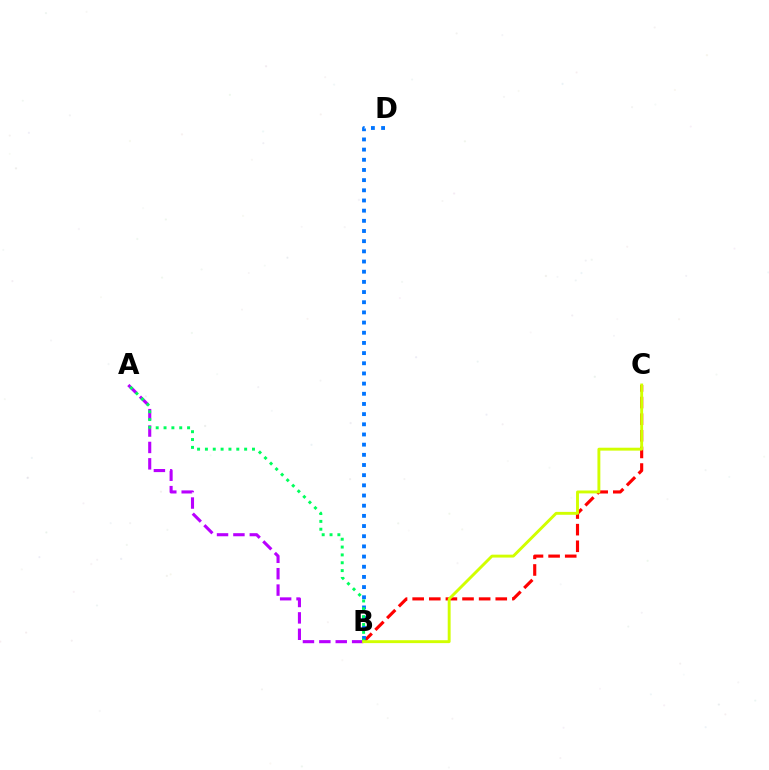{('B', 'C'): [{'color': '#ff0000', 'line_style': 'dashed', 'thickness': 2.26}, {'color': '#d1ff00', 'line_style': 'solid', 'thickness': 2.09}], ('B', 'D'): [{'color': '#0074ff', 'line_style': 'dotted', 'thickness': 2.76}], ('A', 'B'): [{'color': '#b900ff', 'line_style': 'dashed', 'thickness': 2.23}, {'color': '#00ff5c', 'line_style': 'dotted', 'thickness': 2.13}]}